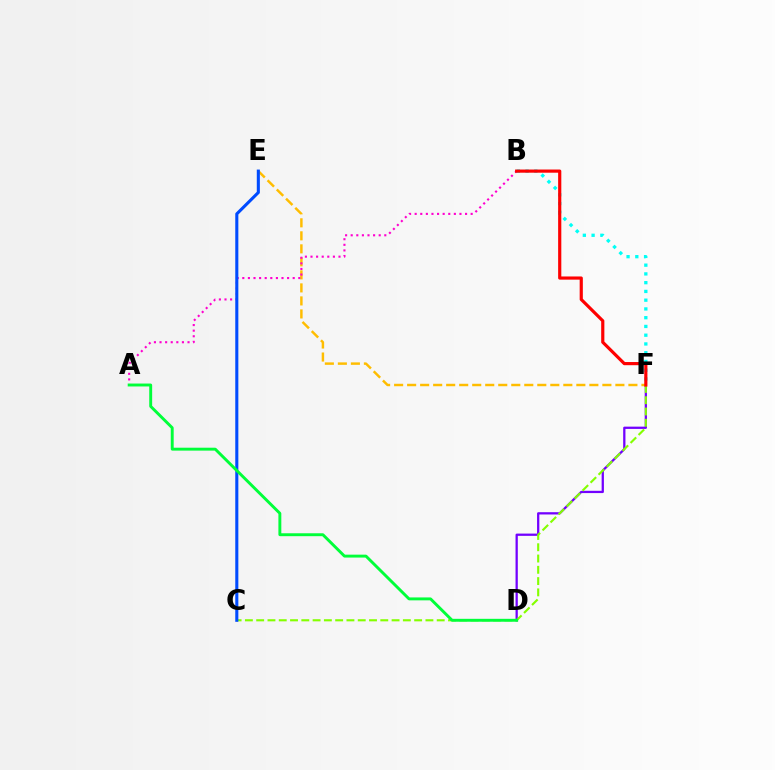{('B', 'F'): [{'color': '#00fff6', 'line_style': 'dotted', 'thickness': 2.38}, {'color': '#ff0000', 'line_style': 'solid', 'thickness': 2.28}], ('D', 'F'): [{'color': '#7200ff', 'line_style': 'solid', 'thickness': 1.63}], ('E', 'F'): [{'color': '#ffbd00', 'line_style': 'dashed', 'thickness': 1.77}], ('A', 'B'): [{'color': '#ff00cf', 'line_style': 'dotted', 'thickness': 1.52}], ('C', 'F'): [{'color': '#84ff00', 'line_style': 'dashed', 'thickness': 1.53}], ('C', 'E'): [{'color': '#004bff', 'line_style': 'solid', 'thickness': 2.22}], ('A', 'D'): [{'color': '#00ff39', 'line_style': 'solid', 'thickness': 2.1}]}